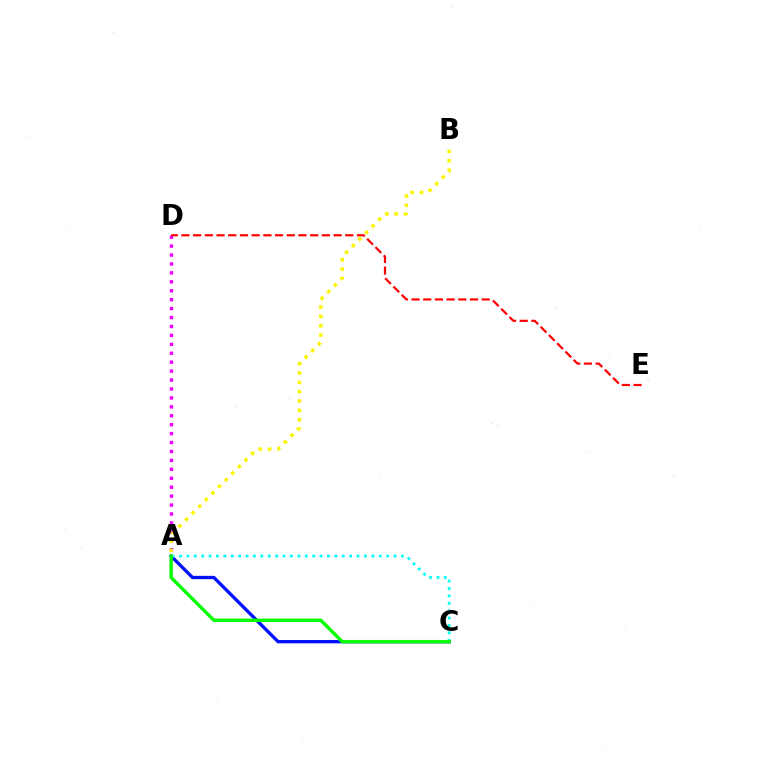{('A', 'D'): [{'color': '#ee00ff', 'line_style': 'dotted', 'thickness': 2.43}], ('D', 'E'): [{'color': '#ff0000', 'line_style': 'dashed', 'thickness': 1.59}], ('A', 'C'): [{'color': '#0010ff', 'line_style': 'solid', 'thickness': 2.39}, {'color': '#00fff6', 'line_style': 'dotted', 'thickness': 2.01}, {'color': '#08ff00', 'line_style': 'solid', 'thickness': 2.46}], ('A', 'B'): [{'color': '#fcf500', 'line_style': 'dotted', 'thickness': 2.54}]}